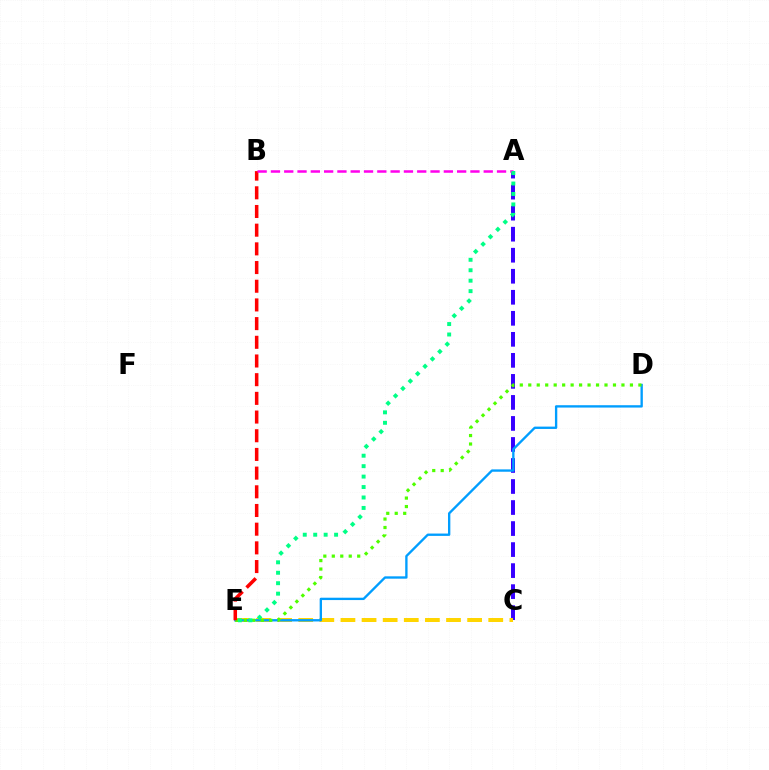{('A', 'C'): [{'color': '#3700ff', 'line_style': 'dashed', 'thickness': 2.86}], ('C', 'E'): [{'color': '#ffd500', 'line_style': 'dashed', 'thickness': 2.87}], ('D', 'E'): [{'color': '#009eff', 'line_style': 'solid', 'thickness': 1.69}, {'color': '#4fff00', 'line_style': 'dotted', 'thickness': 2.3}], ('B', 'E'): [{'color': '#ff0000', 'line_style': 'dashed', 'thickness': 2.54}], ('A', 'B'): [{'color': '#ff00ed', 'line_style': 'dashed', 'thickness': 1.81}], ('A', 'E'): [{'color': '#00ff86', 'line_style': 'dotted', 'thickness': 2.84}]}